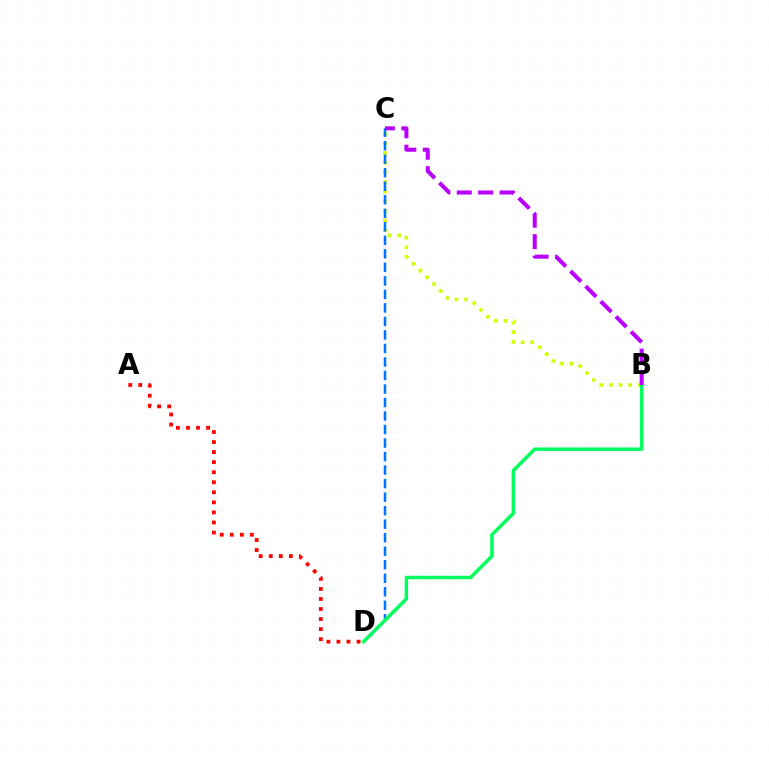{('B', 'C'): [{'color': '#d1ff00', 'line_style': 'dotted', 'thickness': 2.62}, {'color': '#b900ff', 'line_style': 'dashed', 'thickness': 2.91}], ('C', 'D'): [{'color': '#0074ff', 'line_style': 'dashed', 'thickness': 1.84}], ('B', 'D'): [{'color': '#00ff5c', 'line_style': 'solid', 'thickness': 2.5}], ('A', 'D'): [{'color': '#ff0000', 'line_style': 'dotted', 'thickness': 2.73}]}